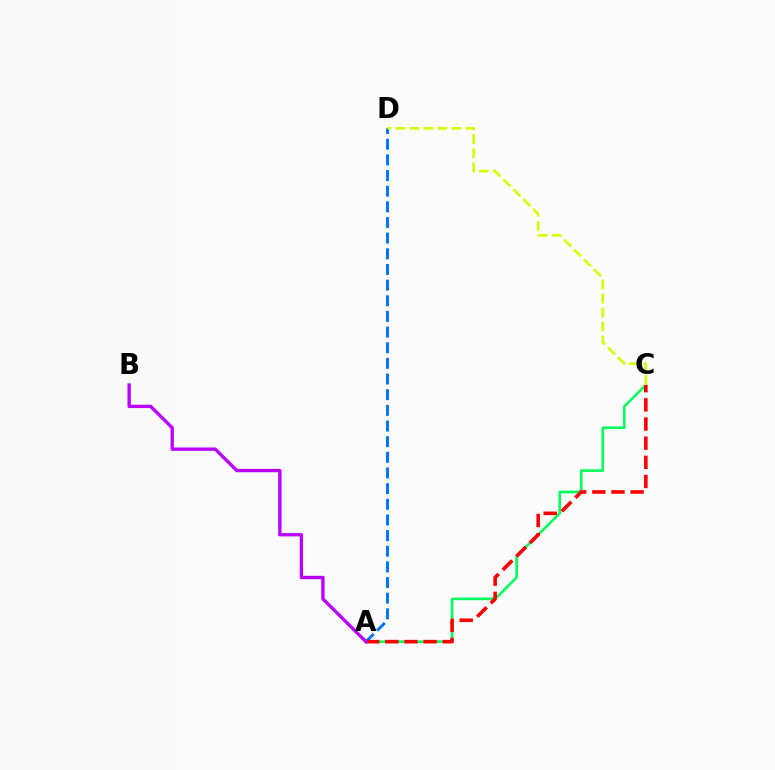{('A', 'C'): [{'color': '#00ff5c', 'line_style': 'solid', 'thickness': 1.89}, {'color': '#ff0000', 'line_style': 'dashed', 'thickness': 2.6}], ('A', 'D'): [{'color': '#0074ff', 'line_style': 'dashed', 'thickness': 2.13}], ('C', 'D'): [{'color': '#d1ff00', 'line_style': 'dashed', 'thickness': 1.9}], ('A', 'B'): [{'color': '#b900ff', 'line_style': 'solid', 'thickness': 2.41}]}